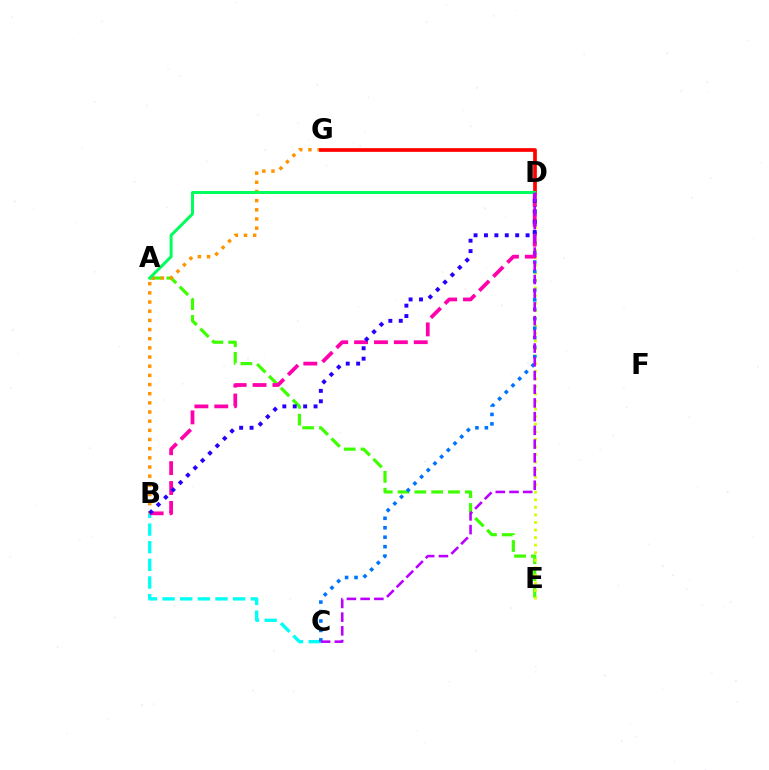{('A', 'E'): [{'color': '#3dff00', 'line_style': 'dashed', 'thickness': 2.28}], ('B', 'C'): [{'color': '#00fff6', 'line_style': 'dashed', 'thickness': 2.4}], ('B', 'G'): [{'color': '#ff9400', 'line_style': 'dotted', 'thickness': 2.49}], ('D', 'E'): [{'color': '#d1ff00', 'line_style': 'dotted', 'thickness': 2.05}], ('C', 'D'): [{'color': '#0074ff', 'line_style': 'dotted', 'thickness': 2.57}, {'color': '#b900ff', 'line_style': 'dashed', 'thickness': 1.86}], ('D', 'G'): [{'color': '#ff0000', 'line_style': 'solid', 'thickness': 2.66}], ('B', 'D'): [{'color': '#ff00ac', 'line_style': 'dashed', 'thickness': 2.7}, {'color': '#2500ff', 'line_style': 'dotted', 'thickness': 2.83}], ('A', 'D'): [{'color': '#00ff5c', 'line_style': 'solid', 'thickness': 2.16}]}